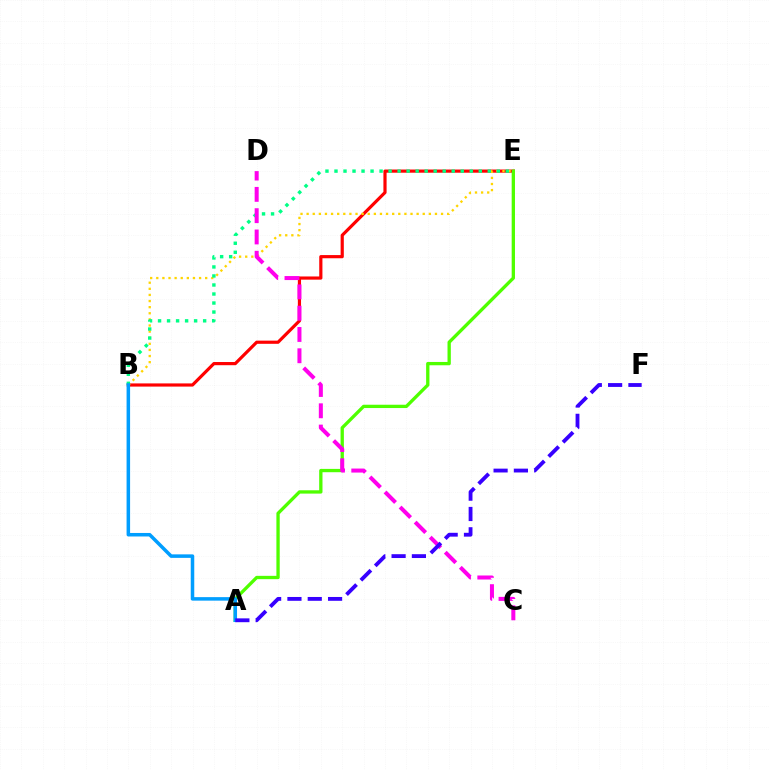{('B', 'E'): [{'color': '#ff0000', 'line_style': 'solid', 'thickness': 2.29}, {'color': '#ffd500', 'line_style': 'dotted', 'thickness': 1.66}, {'color': '#00ff86', 'line_style': 'dotted', 'thickness': 2.45}], ('A', 'E'): [{'color': '#4fff00', 'line_style': 'solid', 'thickness': 2.38}], ('C', 'D'): [{'color': '#ff00ed', 'line_style': 'dashed', 'thickness': 2.89}], ('A', 'B'): [{'color': '#009eff', 'line_style': 'solid', 'thickness': 2.53}], ('A', 'F'): [{'color': '#3700ff', 'line_style': 'dashed', 'thickness': 2.76}]}